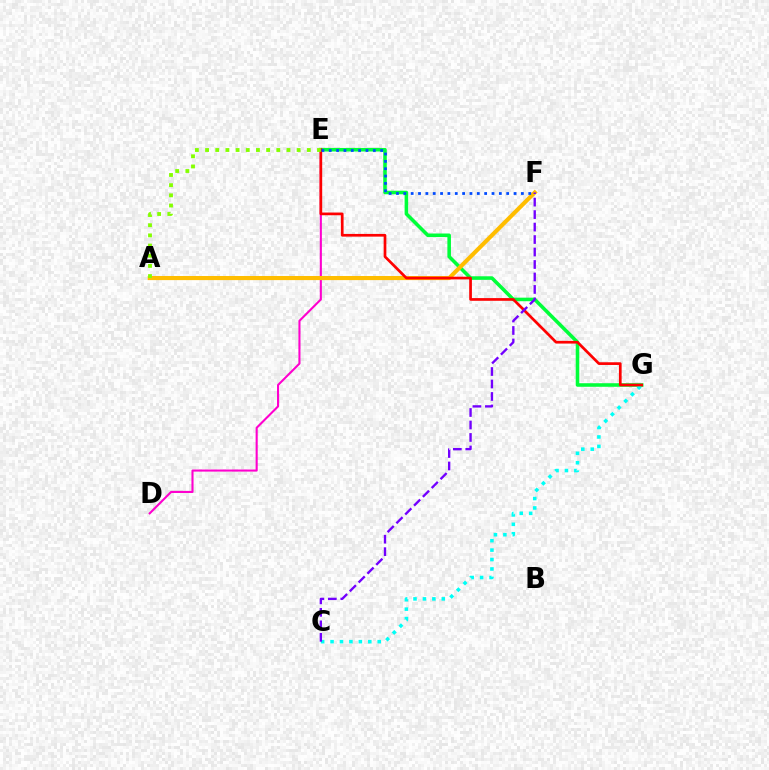{('E', 'G'): [{'color': '#00ff39', 'line_style': 'solid', 'thickness': 2.56}, {'color': '#ff0000', 'line_style': 'solid', 'thickness': 1.95}], ('D', 'E'): [{'color': '#ff00cf', 'line_style': 'solid', 'thickness': 1.51}], ('C', 'G'): [{'color': '#00fff6', 'line_style': 'dotted', 'thickness': 2.56}], ('A', 'F'): [{'color': '#ffbd00', 'line_style': 'solid', 'thickness': 2.96}], ('A', 'E'): [{'color': '#84ff00', 'line_style': 'dotted', 'thickness': 2.76}], ('C', 'F'): [{'color': '#7200ff', 'line_style': 'dashed', 'thickness': 1.69}], ('E', 'F'): [{'color': '#004bff', 'line_style': 'dotted', 'thickness': 2.0}]}